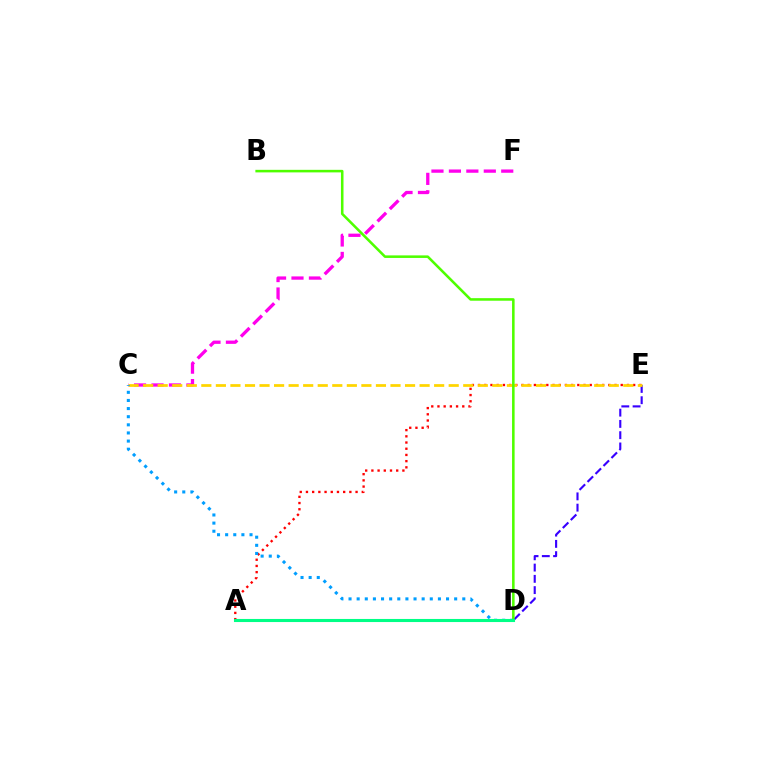{('A', 'E'): [{'color': '#ff0000', 'line_style': 'dotted', 'thickness': 1.69}], ('D', 'E'): [{'color': '#3700ff', 'line_style': 'dashed', 'thickness': 1.53}], ('C', 'F'): [{'color': '#ff00ed', 'line_style': 'dashed', 'thickness': 2.37}], ('C', 'E'): [{'color': '#ffd500', 'line_style': 'dashed', 'thickness': 1.98}], ('C', 'D'): [{'color': '#009eff', 'line_style': 'dotted', 'thickness': 2.21}], ('B', 'D'): [{'color': '#4fff00', 'line_style': 'solid', 'thickness': 1.84}], ('A', 'D'): [{'color': '#00ff86', 'line_style': 'solid', 'thickness': 2.22}]}